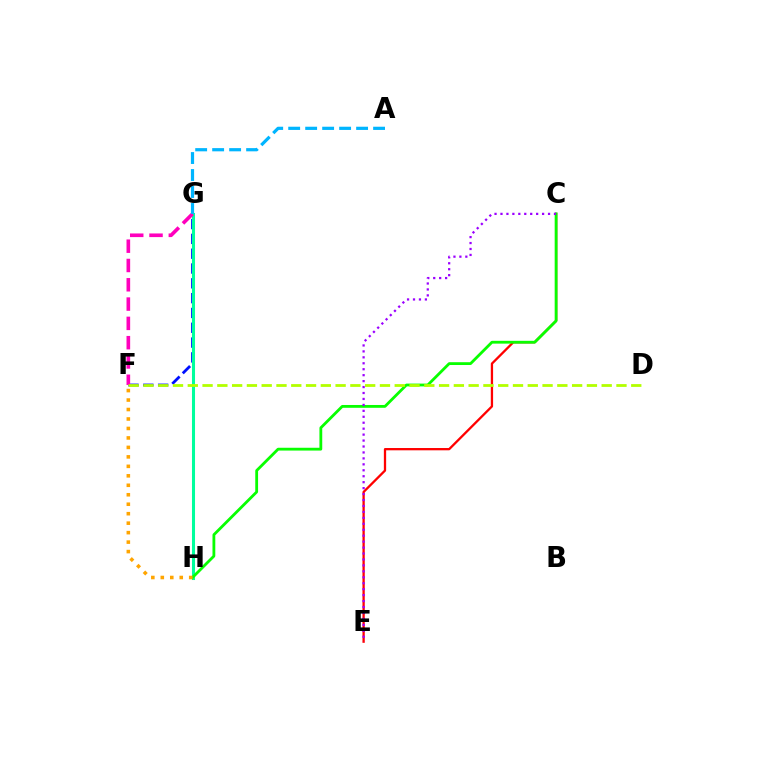{('F', 'G'): [{'color': '#0010ff', 'line_style': 'dashed', 'thickness': 2.01}, {'color': '#ff00bd', 'line_style': 'dashed', 'thickness': 2.62}], ('C', 'E'): [{'color': '#ff0000', 'line_style': 'solid', 'thickness': 1.65}, {'color': '#9b00ff', 'line_style': 'dotted', 'thickness': 1.62}], ('G', 'H'): [{'color': '#00ff9d', 'line_style': 'solid', 'thickness': 2.2}], ('C', 'H'): [{'color': '#08ff00', 'line_style': 'solid', 'thickness': 2.02}], ('F', 'H'): [{'color': '#ffa500', 'line_style': 'dotted', 'thickness': 2.57}], ('D', 'F'): [{'color': '#b3ff00', 'line_style': 'dashed', 'thickness': 2.01}], ('A', 'G'): [{'color': '#00b5ff', 'line_style': 'dashed', 'thickness': 2.31}]}